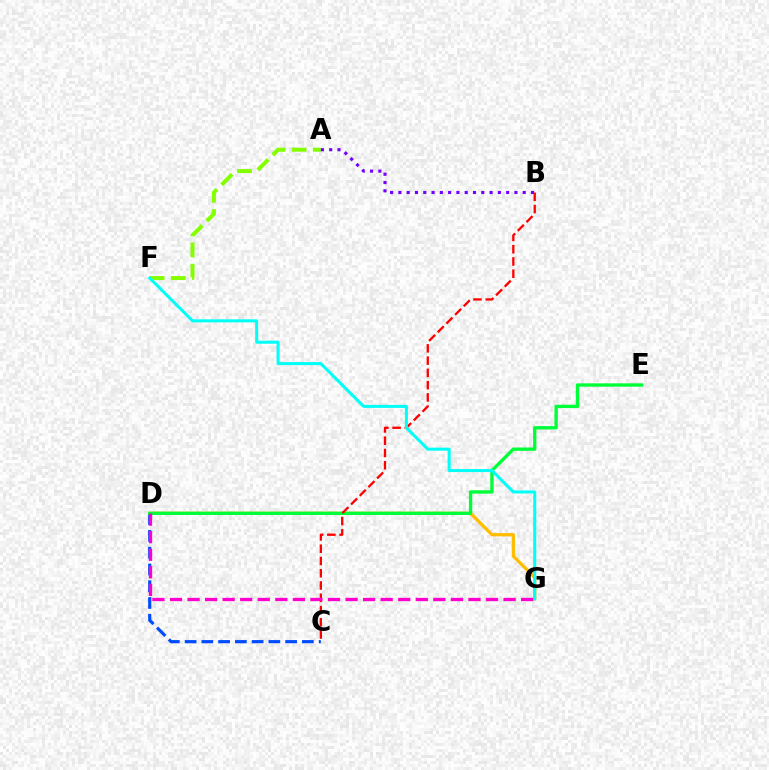{('A', 'F'): [{'color': '#84ff00', 'line_style': 'dashed', 'thickness': 2.87}], ('C', 'D'): [{'color': '#004bff', 'line_style': 'dashed', 'thickness': 2.28}], ('D', 'G'): [{'color': '#ffbd00', 'line_style': 'solid', 'thickness': 2.35}, {'color': '#ff00cf', 'line_style': 'dashed', 'thickness': 2.39}], ('D', 'E'): [{'color': '#00ff39', 'line_style': 'solid', 'thickness': 2.41}], ('A', 'B'): [{'color': '#7200ff', 'line_style': 'dotted', 'thickness': 2.25}], ('B', 'C'): [{'color': '#ff0000', 'line_style': 'dashed', 'thickness': 1.67}], ('F', 'G'): [{'color': '#00fff6', 'line_style': 'solid', 'thickness': 2.18}]}